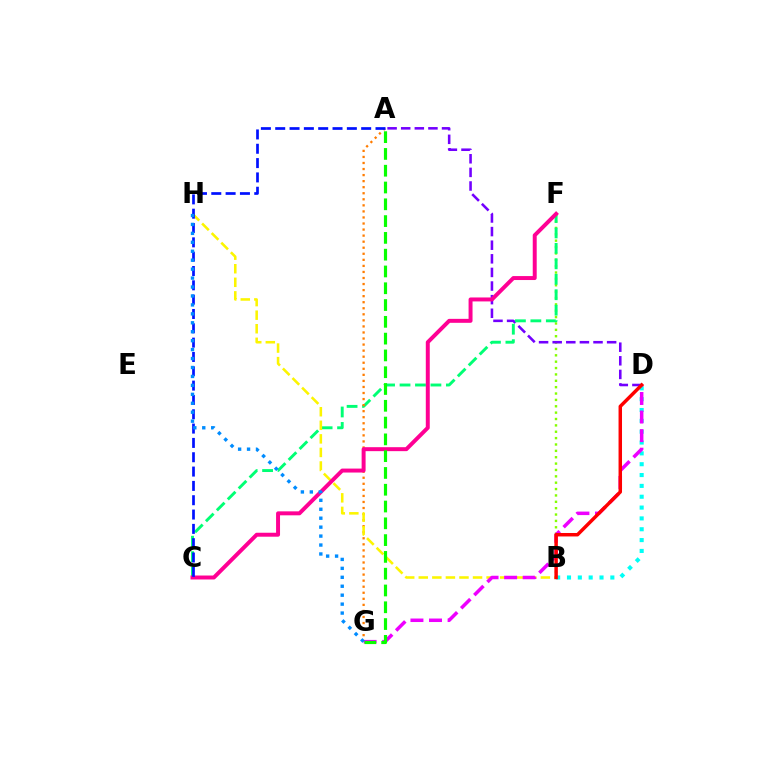{('B', 'F'): [{'color': '#84ff00', 'line_style': 'dotted', 'thickness': 1.73}], ('A', 'D'): [{'color': '#7200ff', 'line_style': 'dashed', 'thickness': 1.85}], ('C', 'F'): [{'color': '#00ff74', 'line_style': 'dashed', 'thickness': 2.1}, {'color': '#ff0094', 'line_style': 'solid', 'thickness': 2.85}], ('B', 'D'): [{'color': '#00fff6', 'line_style': 'dotted', 'thickness': 2.94}, {'color': '#ff0000', 'line_style': 'solid', 'thickness': 2.5}], ('A', 'G'): [{'color': '#ff7c00', 'line_style': 'dotted', 'thickness': 1.64}, {'color': '#08ff00', 'line_style': 'dashed', 'thickness': 2.28}], ('B', 'H'): [{'color': '#fcf500', 'line_style': 'dashed', 'thickness': 1.84}], ('D', 'G'): [{'color': '#ee00ff', 'line_style': 'dashed', 'thickness': 2.52}], ('A', 'C'): [{'color': '#0010ff', 'line_style': 'dashed', 'thickness': 1.95}], ('G', 'H'): [{'color': '#008cff', 'line_style': 'dotted', 'thickness': 2.43}]}